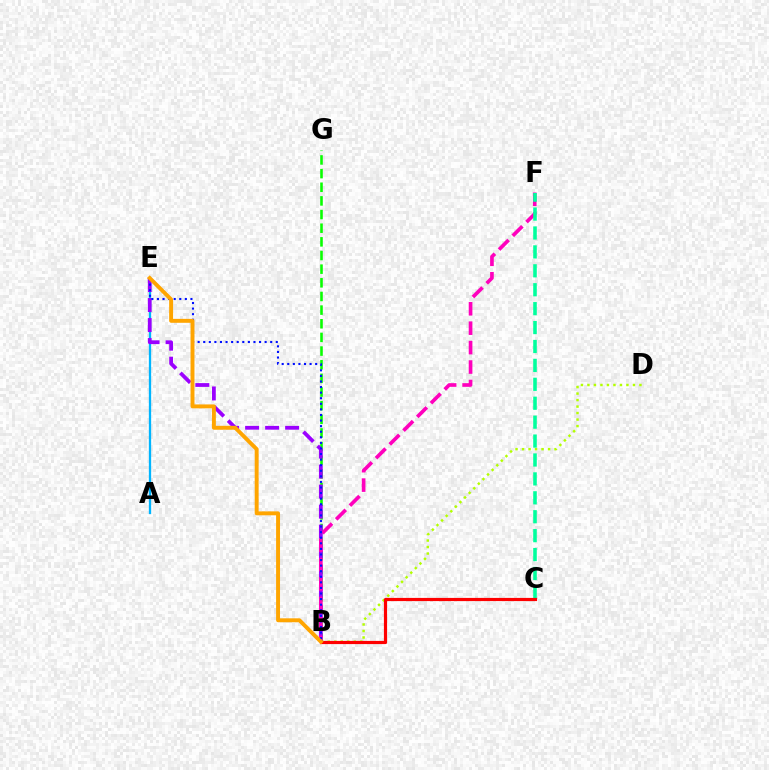{('B', 'D'): [{'color': '#b3ff00', 'line_style': 'dotted', 'thickness': 1.77}], ('A', 'E'): [{'color': '#00b5ff', 'line_style': 'solid', 'thickness': 1.65}], ('B', 'G'): [{'color': '#08ff00', 'line_style': 'dashed', 'thickness': 1.85}], ('B', 'E'): [{'color': '#9b00ff', 'line_style': 'dashed', 'thickness': 2.72}, {'color': '#0010ff', 'line_style': 'dotted', 'thickness': 1.52}, {'color': '#ffa500', 'line_style': 'solid', 'thickness': 2.83}], ('B', 'F'): [{'color': '#ff00bd', 'line_style': 'dashed', 'thickness': 2.64}], ('C', 'F'): [{'color': '#00ff9d', 'line_style': 'dashed', 'thickness': 2.57}], ('B', 'C'): [{'color': '#ff0000', 'line_style': 'solid', 'thickness': 2.29}]}